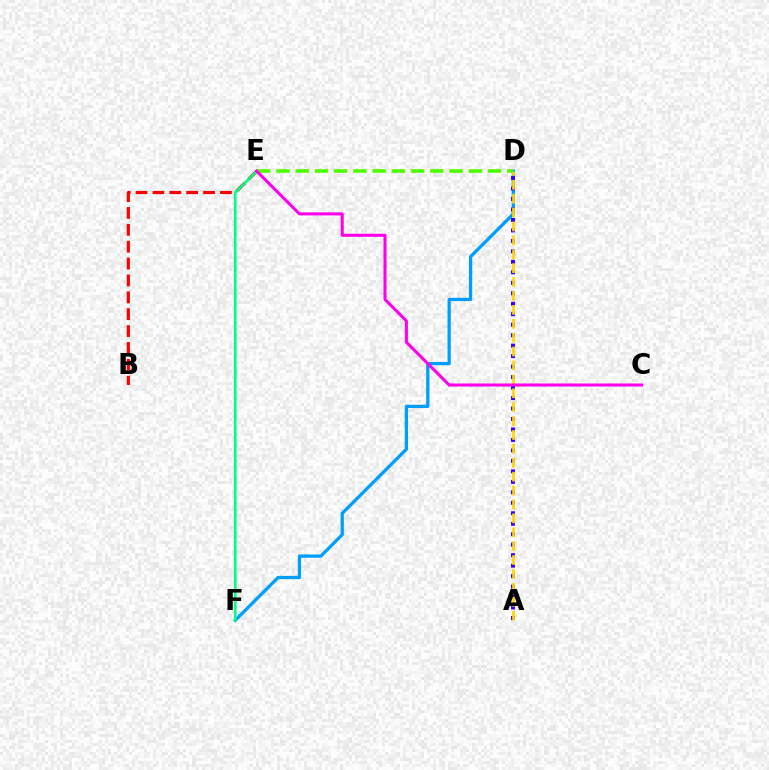{('B', 'E'): [{'color': '#ff0000', 'line_style': 'dashed', 'thickness': 2.29}], ('D', 'F'): [{'color': '#009eff', 'line_style': 'solid', 'thickness': 2.36}], ('A', 'D'): [{'color': '#3700ff', 'line_style': 'dotted', 'thickness': 2.85}, {'color': '#ffd500', 'line_style': 'dashed', 'thickness': 1.89}], ('E', 'F'): [{'color': '#00ff86', 'line_style': 'solid', 'thickness': 1.88}], ('D', 'E'): [{'color': '#4fff00', 'line_style': 'dashed', 'thickness': 2.61}], ('C', 'E'): [{'color': '#ff00ed', 'line_style': 'solid', 'thickness': 2.19}]}